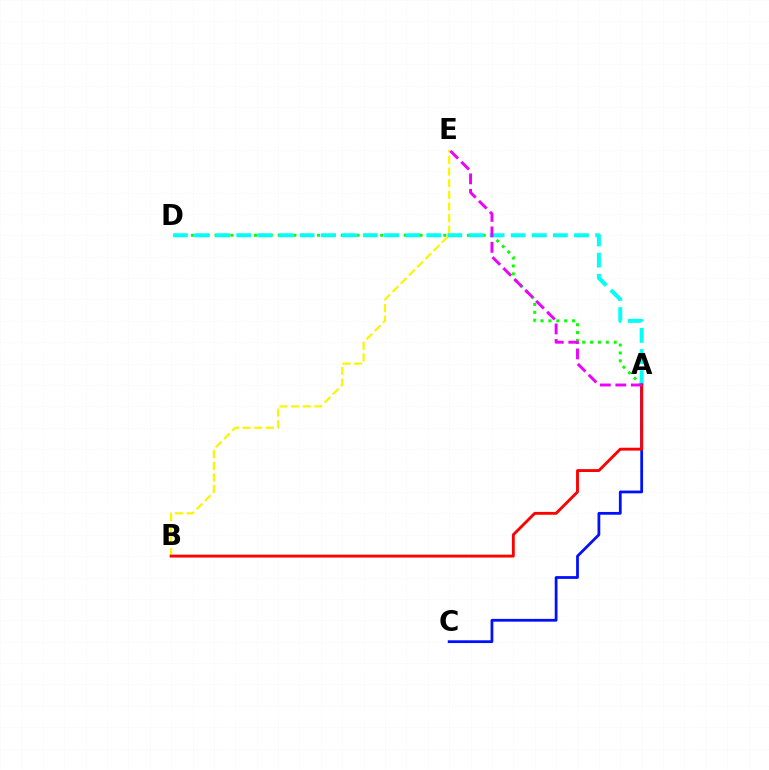{('A', 'D'): [{'color': '#08ff00', 'line_style': 'dotted', 'thickness': 2.14}, {'color': '#00fff6', 'line_style': 'dashed', 'thickness': 2.87}], ('B', 'E'): [{'color': '#fcf500', 'line_style': 'dashed', 'thickness': 1.58}], ('A', 'C'): [{'color': '#0010ff', 'line_style': 'solid', 'thickness': 2.0}], ('A', 'B'): [{'color': '#ff0000', 'line_style': 'solid', 'thickness': 2.07}], ('A', 'E'): [{'color': '#ee00ff', 'line_style': 'dashed', 'thickness': 2.1}]}